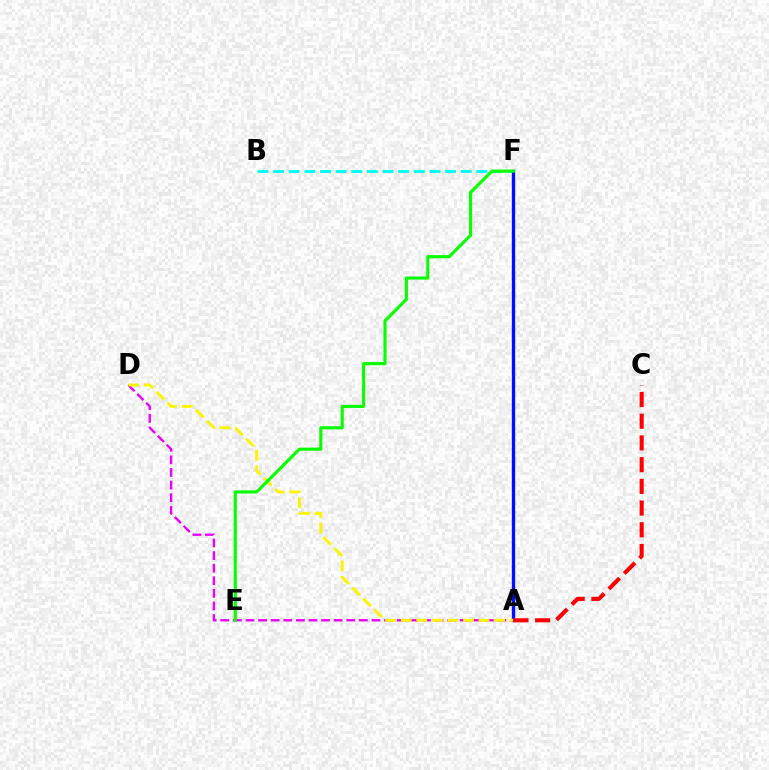{('B', 'F'): [{'color': '#00fff6', 'line_style': 'dashed', 'thickness': 2.12}], ('A', 'D'): [{'color': '#ee00ff', 'line_style': 'dashed', 'thickness': 1.71}, {'color': '#fcf500', 'line_style': 'dashed', 'thickness': 2.11}], ('A', 'F'): [{'color': '#0010ff', 'line_style': 'solid', 'thickness': 2.42}], ('A', 'C'): [{'color': '#ff0000', 'line_style': 'dashed', 'thickness': 2.95}], ('E', 'F'): [{'color': '#08ff00', 'line_style': 'solid', 'thickness': 2.23}]}